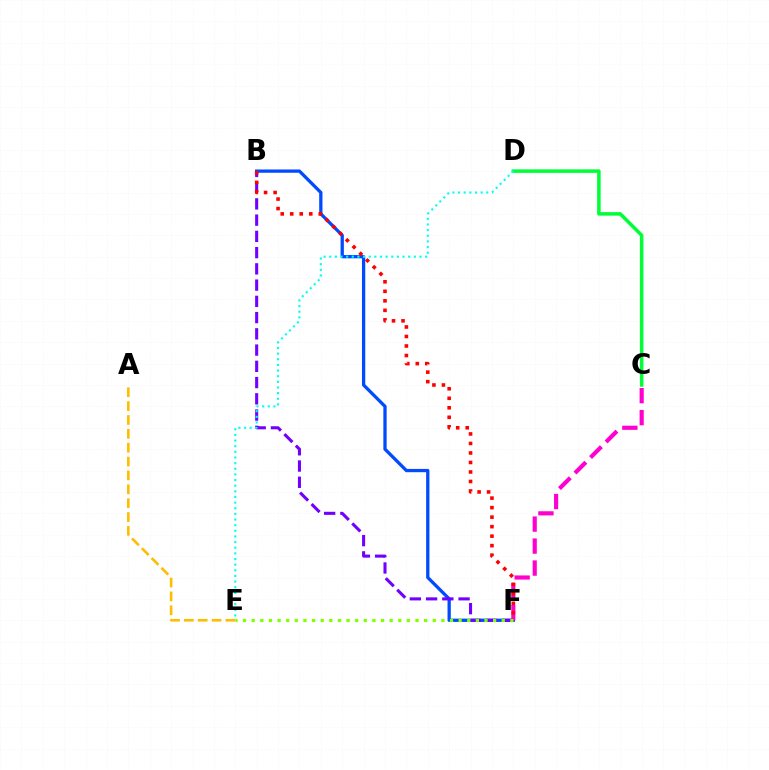{('B', 'F'): [{'color': '#004bff', 'line_style': 'solid', 'thickness': 2.36}, {'color': '#7200ff', 'line_style': 'dashed', 'thickness': 2.21}, {'color': '#ff0000', 'line_style': 'dotted', 'thickness': 2.58}], ('C', 'F'): [{'color': '#ff00cf', 'line_style': 'dashed', 'thickness': 2.99}], ('C', 'D'): [{'color': '#00ff39', 'line_style': 'solid', 'thickness': 2.54}], ('D', 'E'): [{'color': '#00fff6', 'line_style': 'dotted', 'thickness': 1.53}], ('A', 'E'): [{'color': '#ffbd00', 'line_style': 'dashed', 'thickness': 1.88}], ('E', 'F'): [{'color': '#84ff00', 'line_style': 'dotted', 'thickness': 2.34}]}